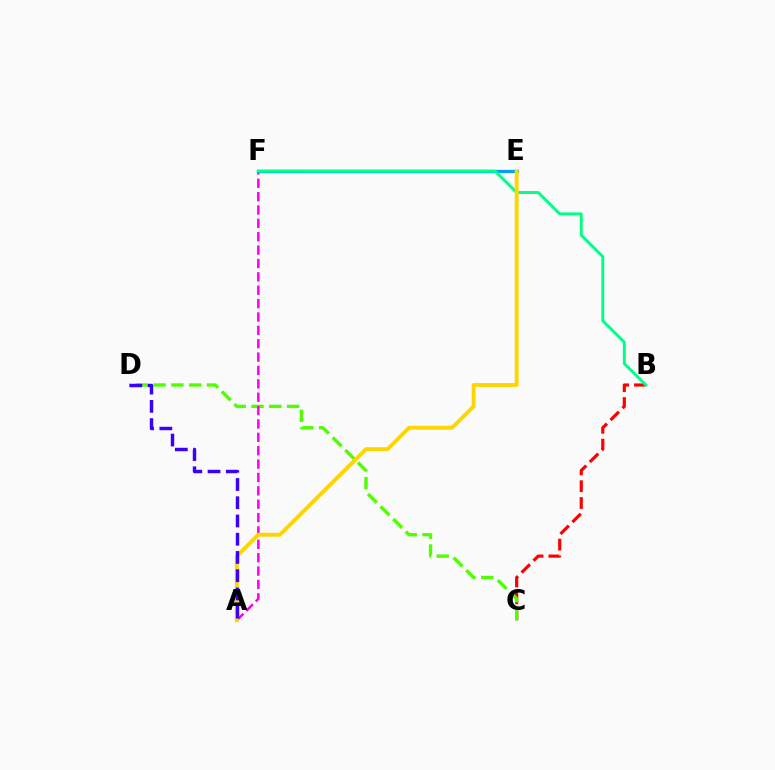{('B', 'C'): [{'color': '#ff0000', 'line_style': 'dashed', 'thickness': 2.29}], ('C', 'D'): [{'color': '#4fff00', 'line_style': 'dashed', 'thickness': 2.42}], ('A', 'F'): [{'color': '#ff00ed', 'line_style': 'dashed', 'thickness': 1.82}], ('E', 'F'): [{'color': '#009eff', 'line_style': 'solid', 'thickness': 2.34}], ('B', 'F'): [{'color': '#00ff86', 'line_style': 'solid', 'thickness': 2.12}], ('A', 'E'): [{'color': '#ffd500', 'line_style': 'solid', 'thickness': 2.8}], ('A', 'D'): [{'color': '#3700ff', 'line_style': 'dashed', 'thickness': 2.48}]}